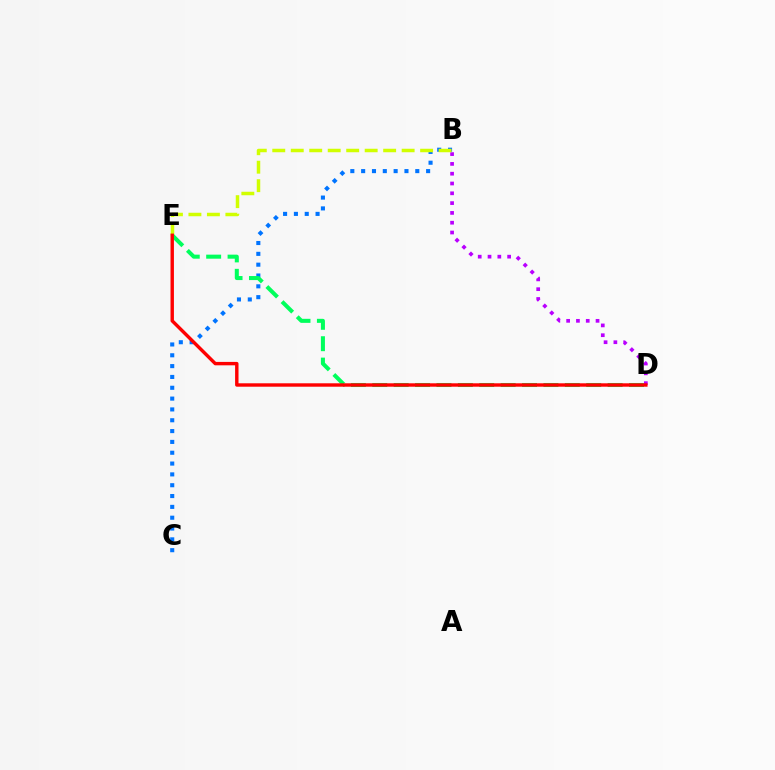{('B', 'C'): [{'color': '#0074ff', 'line_style': 'dotted', 'thickness': 2.94}], ('B', 'D'): [{'color': '#b900ff', 'line_style': 'dotted', 'thickness': 2.66}], ('B', 'E'): [{'color': '#d1ff00', 'line_style': 'dashed', 'thickness': 2.51}], ('D', 'E'): [{'color': '#00ff5c', 'line_style': 'dashed', 'thickness': 2.91}, {'color': '#ff0000', 'line_style': 'solid', 'thickness': 2.46}]}